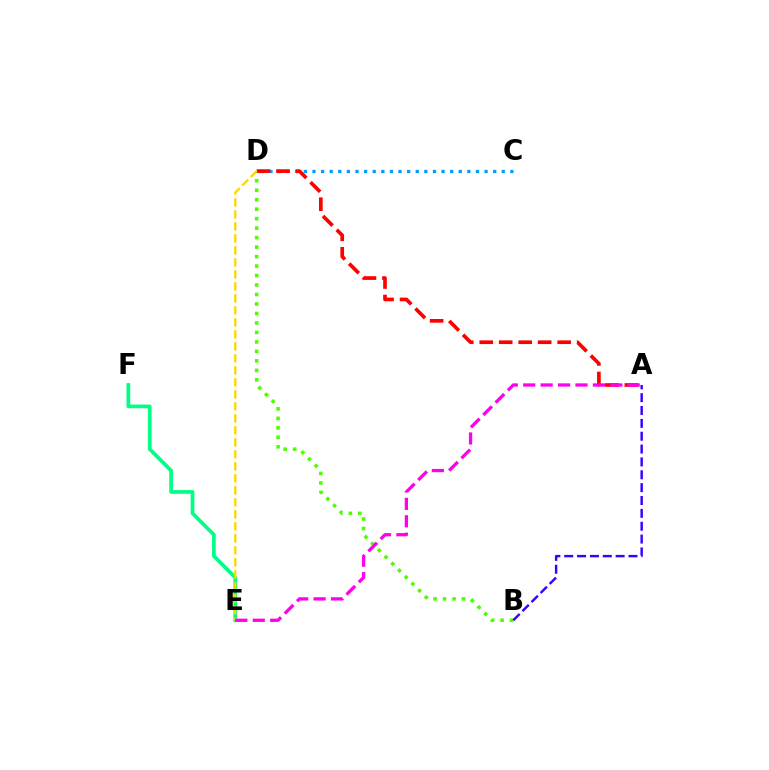{('B', 'D'): [{'color': '#4fff00', 'line_style': 'dotted', 'thickness': 2.58}], ('E', 'F'): [{'color': '#00ff86', 'line_style': 'solid', 'thickness': 2.68}], ('C', 'D'): [{'color': '#009eff', 'line_style': 'dotted', 'thickness': 2.34}], ('A', 'B'): [{'color': '#3700ff', 'line_style': 'dashed', 'thickness': 1.75}], ('A', 'D'): [{'color': '#ff0000', 'line_style': 'dashed', 'thickness': 2.65}], ('D', 'E'): [{'color': '#ffd500', 'line_style': 'dashed', 'thickness': 1.63}], ('A', 'E'): [{'color': '#ff00ed', 'line_style': 'dashed', 'thickness': 2.37}]}